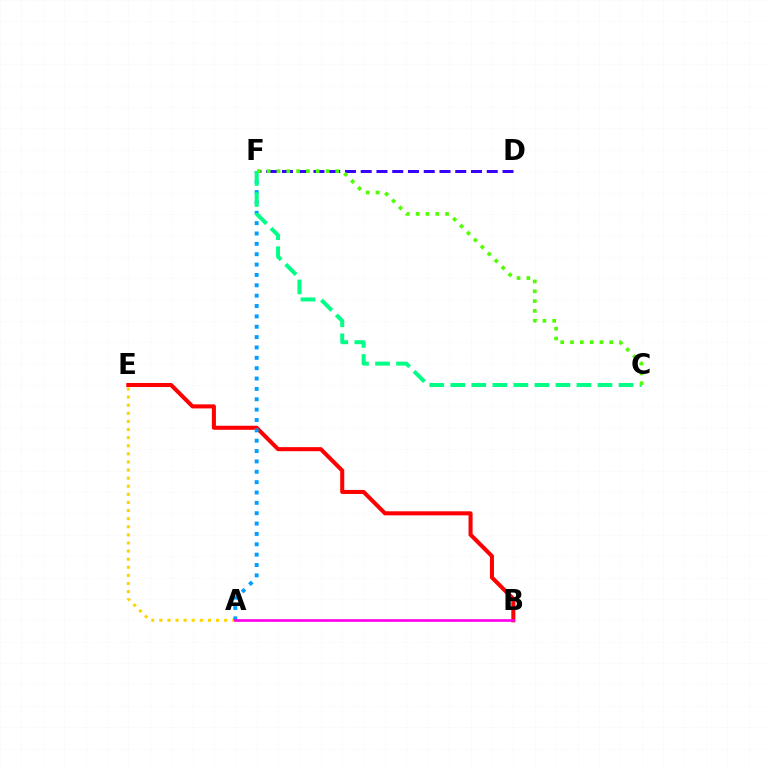{('B', 'E'): [{'color': '#ff0000', 'line_style': 'solid', 'thickness': 2.92}], ('A', 'E'): [{'color': '#ffd500', 'line_style': 'dotted', 'thickness': 2.2}], ('A', 'F'): [{'color': '#009eff', 'line_style': 'dotted', 'thickness': 2.81}], ('C', 'F'): [{'color': '#00ff86', 'line_style': 'dashed', 'thickness': 2.86}, {'color': '#4fff00', 'line_style': 'dotted', 'thickness': 2.66}], ('D', 'F'): [{'color': '#3700ff', 'line_style': 'dashed', 'thickness': 2.14}], ('A', 'B'): [{'color': '#ff00ed', 'line_style': 'solid', 'thickness': 1.91}]}